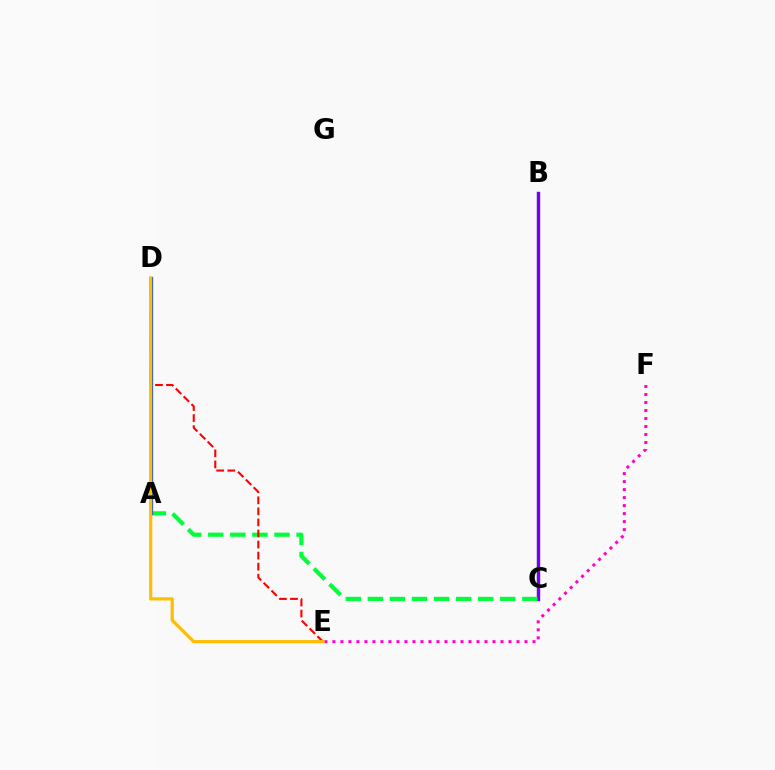{('B', 'C'): [{'color': '#00fff6', 'line_style': 'solid', 'thickness': 1.85}, {'color': '#84ff00', 'line_style': 'solid', 'thickness': 1.62}, {'color': '#7200ff', 'line_style': 'solid', 'thickness': 2.44}], ('E', 'F'): [{'color': '#ff00cf', 'line_style': 'dotted', 'thickness': 2.17}], ('A', 'C'): [{'color': '#00ff39', 'line_style': 'dashed', 'thickness': 3.0}], ('A', 'D'): [{'color': '#004bff', 'line_style': 'solid', 'thickness': 2.4}], ('D', 'E'): [{'color': '#ff0000', 'line_style': 'dashed', 'thickness': 1.5}, {'color': '#ffbd00', 'line_style': 'solid', 'thickness': 2.3}]}